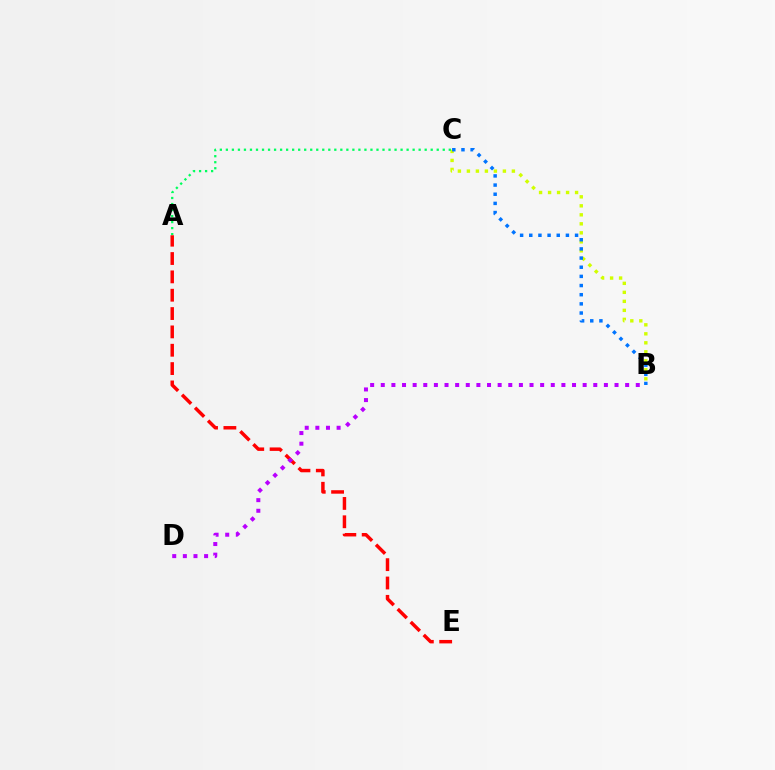{('B', 'C'): [{'color': '#d1ff00', 'line_style': 'dotted', 'thickness': 2.45}, {'color': '#0074ff', 'line_style': 'dotted', 'thickness': 2.49}], ('A', 'C'): [{'color': '#00ff5c', 'line_style': 'dotted', 'thickness': 1.64}], ('A', 'E'): [{'color': '#ff0000', 'line_style': 'dashed', 'thickness': 2.49}], ('B', 'D'): [{'color': '#b900ff', 'line_style': 'dotted', 'thickness': 2.89}]}